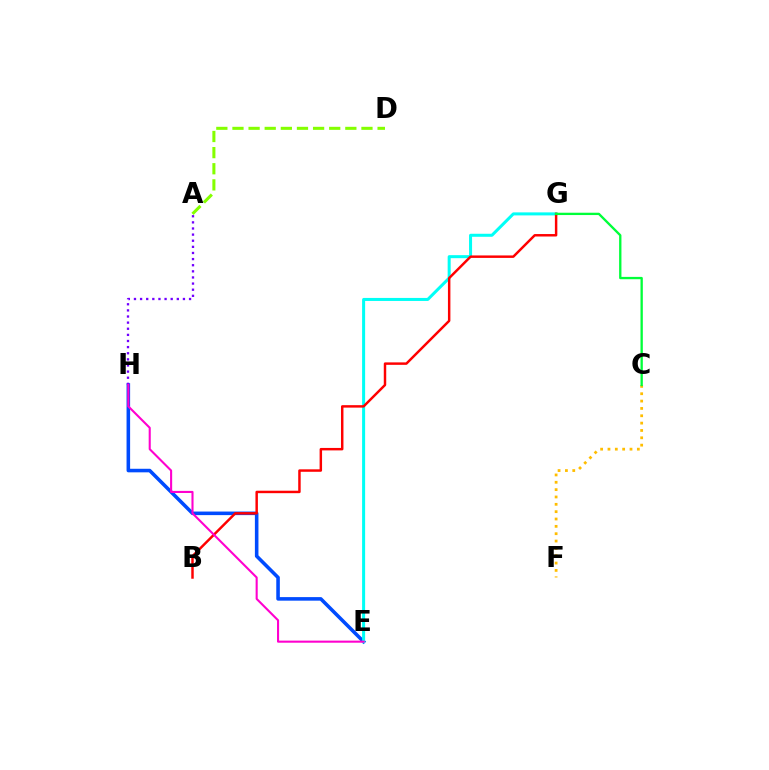{('E', 'H'): [{'color': '#004bff', 'line_style': 'solid', 'thickness': 2.56}, {'color': '#ff00cf', 'line_style': 'solid', 'thickness': 1.51}], ('A', 'D'): [{'color': '#84ff00', 'line_style': 'dashed', 'thickness': 2.19}], ('C', 'F'): [{'color': '#ffbd00', 'line_style': 'dotted', 'thickness': 2.0}], ('A', 'H'): [{'color': '#7200ff', 'line_style': 'dotted', 'thickness': 1.66}], ('E', 'G'): [{'color': '#00fff6', 'line_style': 'solid', 'thickness': 2.18}], ('B', 'G'): [{'color': '#ff0000', 'line_style': 'solid', 'thickness': 1.77}], ('C', 'G'): [{'color': '#00ff39', 'line_style': 'solid', 'thickness': 1.68}]}